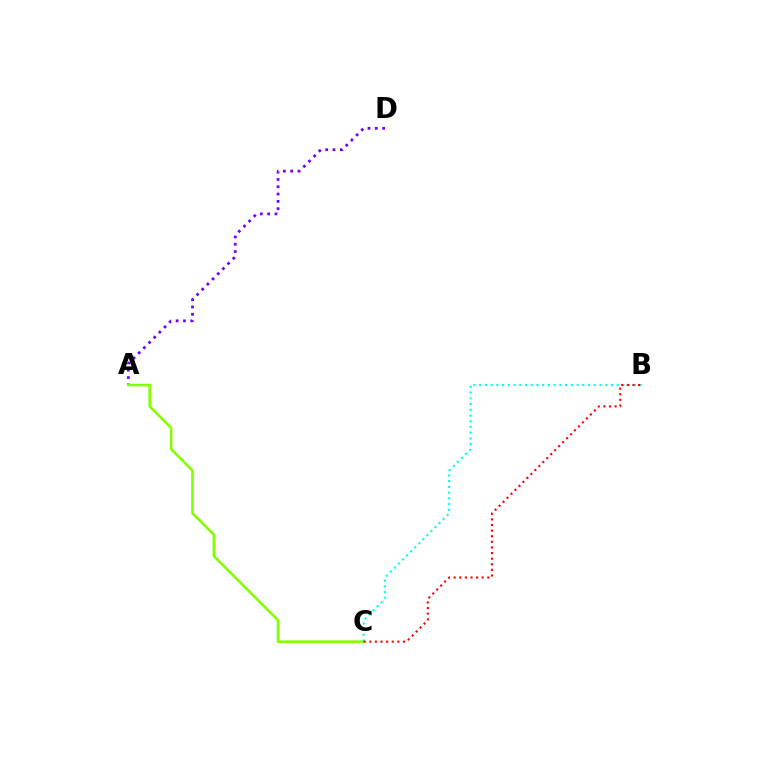{('A', 'D'): [{'color': '#7200ff', 'line_style': 'dotted', 'thickness': 1.99}], ('A', 'C'): [{'color': '#84ff00', 'line_style': 'solid', 'thickness': 1.88}], ('B', 'C'): [{'color': '#00fff6', 'line_style': 'dotted', 'thickness': 1.56}, {'color': '#ff0000', 'line_style': 'dotted', 'thickness': 1.52}]}